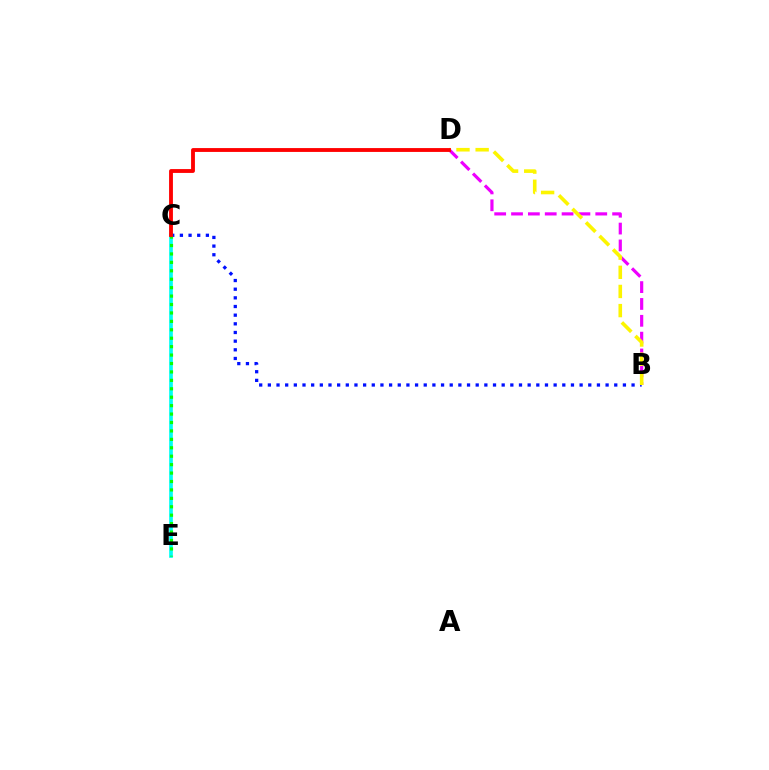{('B', 'C'): [{'color': '#0010ff', 'line_style': 'dotted', 'thickness': 2.35}], ('C', 'E'): [{'color': '#00fff6', 'line_style': 'solid', 'thickness': 2.65}, {'color': '#08ff00', 'line_style': 'dotted', 'thickness': 2.29}], ('B', 'D'): [{'color': '#ee00ff', 'line_style': 'dashed', 'thickness': 2.29}, {'color': '#fcf500', 'line_style': 'dashed', 'thickness': 2.6}], ('C', 'D'): [{'color': '#ff0000', 'line_style': 'solid', 'thickness': 2.77}]}